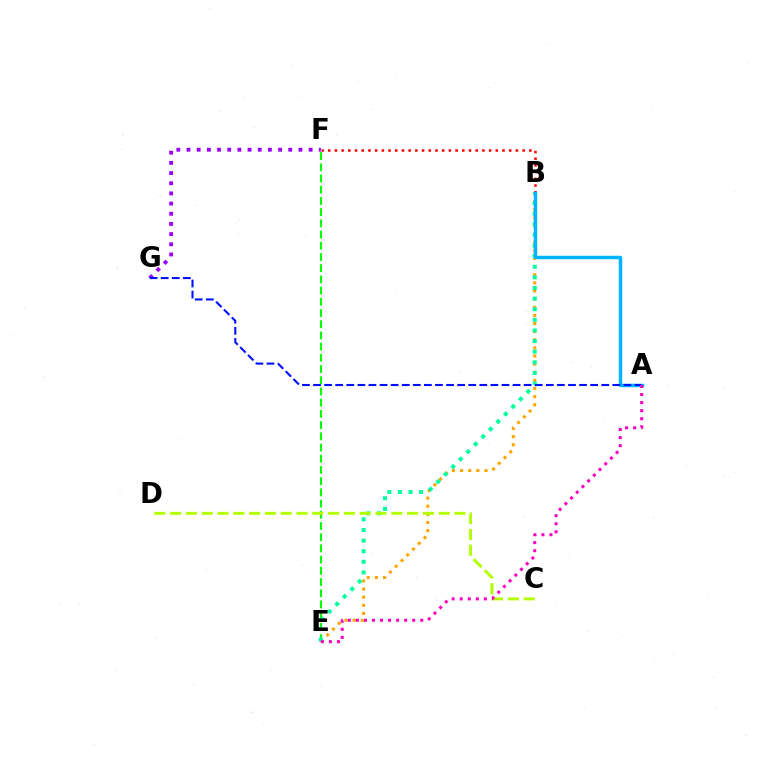{('B', 'F'): [{'color': '#ff0000', 'line_style': 'dotted', 'thickness': 1.82}], ('F', 'G'): [{'color': '#9b00ff', 'line_style': 'dotted', 'thickness': 2.77}], ('E', 'F'): [{'color': '#08ff00', 'line_style': 'dashed', 'thickness': 1.52}], ('B', 'E'): [{'color': '#ffa500', 'line_style': 'dotted', 'thickness': 2.21}, {'color': '#00ff9d', 'line_style': 'dotted', 'thickness': 2.89}], ('A', 'B'): [{'color': '#00b5ff', 'line_style': 'solid', 'thickness': 2.5}], ('C', 'D'): [{'color': '#b3ff00', 'line_style': 'dashed', 'thickness': 2.15}], ('A', 'G'): [{'color': '#0010ff', 'line_style': 'dashed', 'thickness': 1.51}], ('A', 'E'): [{'color': '#ff00bd', 'line_style': 'dotted', 'thickness': 2.19}]}